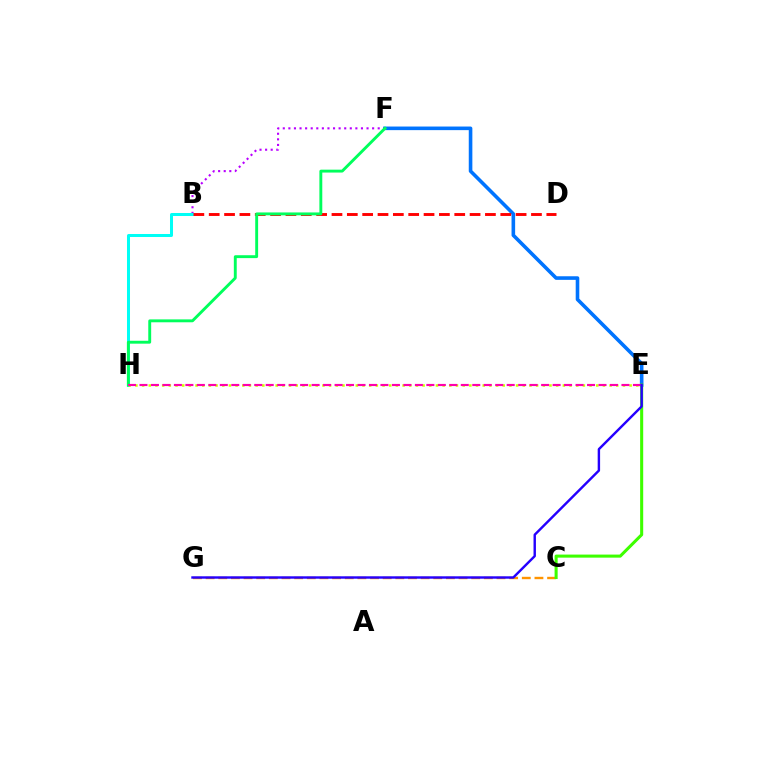{('B', 'F'): [{'color': '#b900ff', 'line_style': 'dotted', 'thickness': 1.52}], ('B', 'H'): [{'color': '#00fff6', 'line_style': 'solid', 'thickness': 2.16}], ('E', 'F'): [{'color': '#0074ff', 'line_style': 'solid', 'thickness': 2.59}], ('B', 'D'): [{'color': '#ff0000', 'line_style': 'dashed', 'thickness': 2.08}], ('C', 'G'): [{'color': '#ff9400', 'line_style': 'dashed', 'thickness': 1.72}], ('F', 'H'): [{'color': '#00ff5c', 'line_style': 'solid', 'thickness': 2.08}], ('C', 'E'): [{'color': '#3dff00', 'line_style': 'solid', 'thickness': 2.2}], ('E', 'H'): [{'color': '#d1ff00', 'line_style': 'dotted', 'thickness': 1.81}, {'color': '#ff00ac', 'line_style': 'dashed', 'thickness': 1.56}], ('E', 'G'): [{'color': '#2500ff', 'line_style': 'solid', 'thickness': 1.74}]}